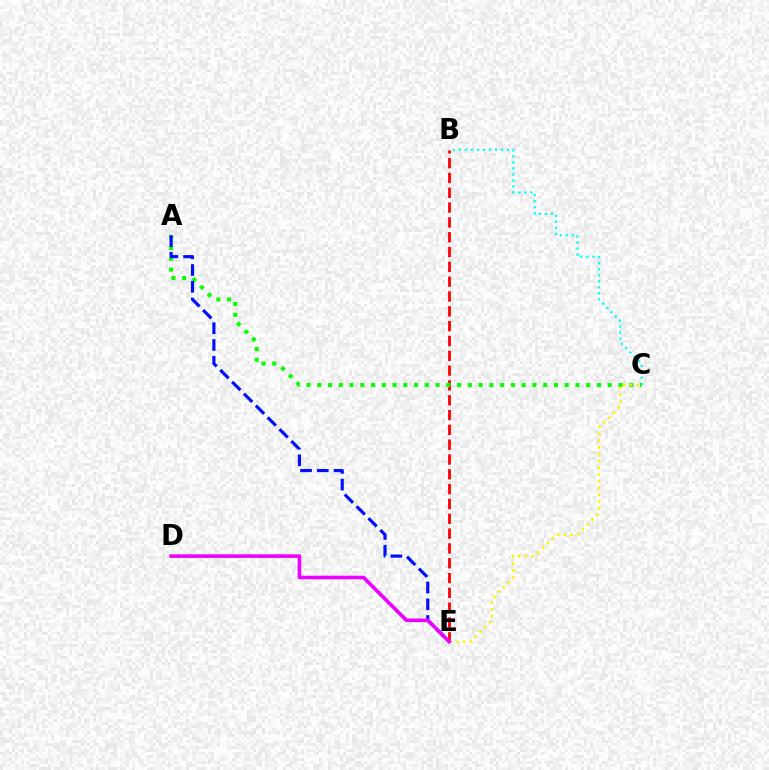{('B', 'C'): [{'color': '#00fff6', 'line_style': 'dotted', 'thickness': 1.63}], ('B', 'E'): [{'color': '#ff0000', 'line_style': 'dashed', 'thickness': 2.01}], ('A', 'C'): [{'color': '#08ff00', 'line_style': 'dotted', 'thickness': 2.92}], ('A', 'E'): [{'color': '#0010ff', 'line_style': 'dashed', 'thickness': 2.28}], ('C', 'E'): [{'color': '#fcf500', 'line_style': 'dotted', 'thickness': 1.85}], ('D', 'E'): [{'color': '#ee00ff', 'line_style': 'solid', 'thickness': 2.58}]}